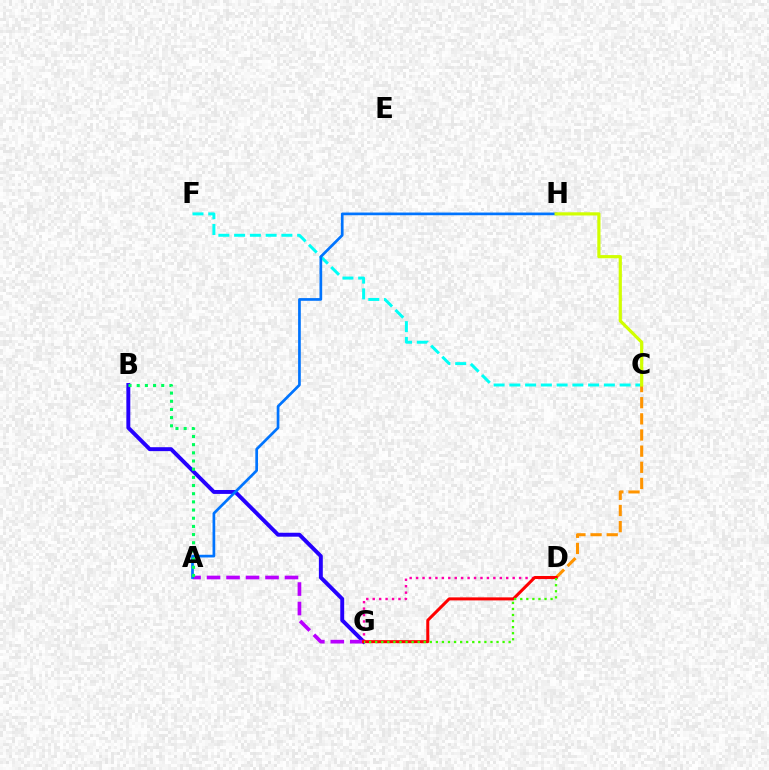{('B', 'G'): [{'color': '#2500ff', 'line_style': 'solid', 'thickness': 2.83}], ('D', 'G'): [{'color': '#ff00ac', 'line_style': 'dotted', 'thickness': 1.75}, {'color': '#ff0000', 'line_style': 'solid', 'thickness': 2.18}, {'color': '#3dff00', 'line_style': 'dotted', 'thickness': 1.65}], ('C', 'F'): [{'color': '#00fff6', 'line_style': 'dashed', 'thickness': 2.14}], ('A', 'G'): [{'color': '#b900ff', 'line_style': 'dashed', 'thickness': 2.65}], ('A', 'H'): [{'color': '#0074ff', 'line_style': 'solid', 'thickness': 1.94}], ('C', 'D'): [{'color': '#ff9400', 'line_style': 'dashed', 'thickness': 2.19}], ('A', 'B'): [{'color': '#00ff5c', 'line_style': 'dotted', 'thickness': 2.22}], ('C', 'H'): [{'color': '#d1ff00', 'line_style': 'solid', 'thickness': 2.3}]}